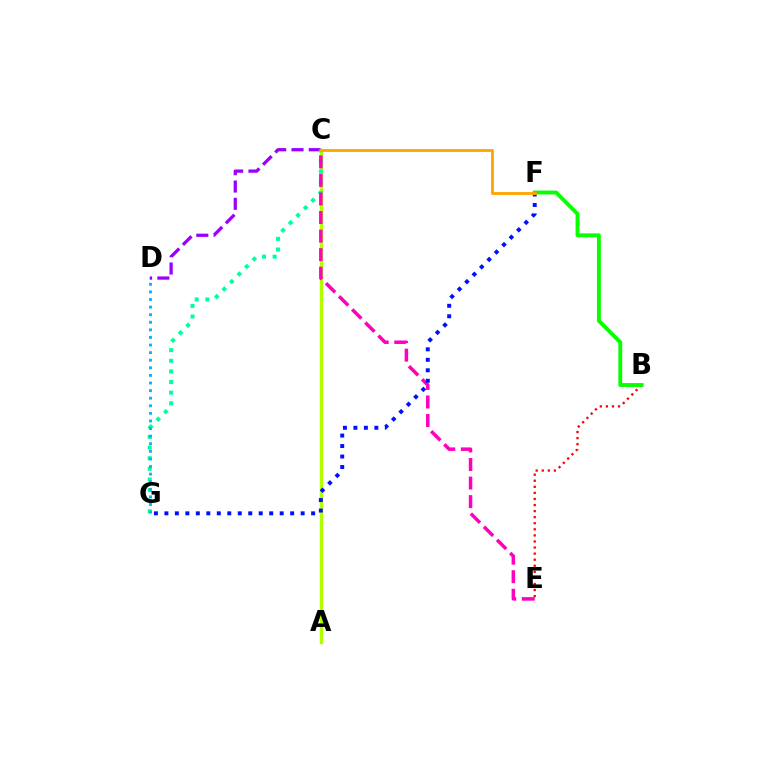{('C', 'D'): [{'color': '#9b00ff', 'line_style': 'dashed', 'thickness': 2.35}], ('A', 'C'): [{'color': '#b3ff00', 'line_style': 'solid', 'thickness': 2.48}], ('B', 'E'): [{'color': '#ff0000', 'line_style': 'dotted', 'thickness': 1.65}], ('C', 'G'): [{'color': '#00ff9d', 'line_style': 'dotted', 'thickness': 2.89}], ('C', 'E'): [{'color': '#ff00bd', 'line_style': 'dashed', 'thickness': 2.52}], ('B', 'F'): [{'color': '#08ff00', 'line_style': 'solid', 'thickness': 2.78}], ('F', 'G'): [{'color': '#0010ff', 'line_style': 'dotted', 'thickness': 2.85}], ('C', 'F'): [{'color': '#ffa500', 'line_style': 'solid', 'thickness': 2.06}], ('D', 'G'): [{'color': '#00b5ff', 'line_style': 'dotted', 'thickness': 2.06}]}